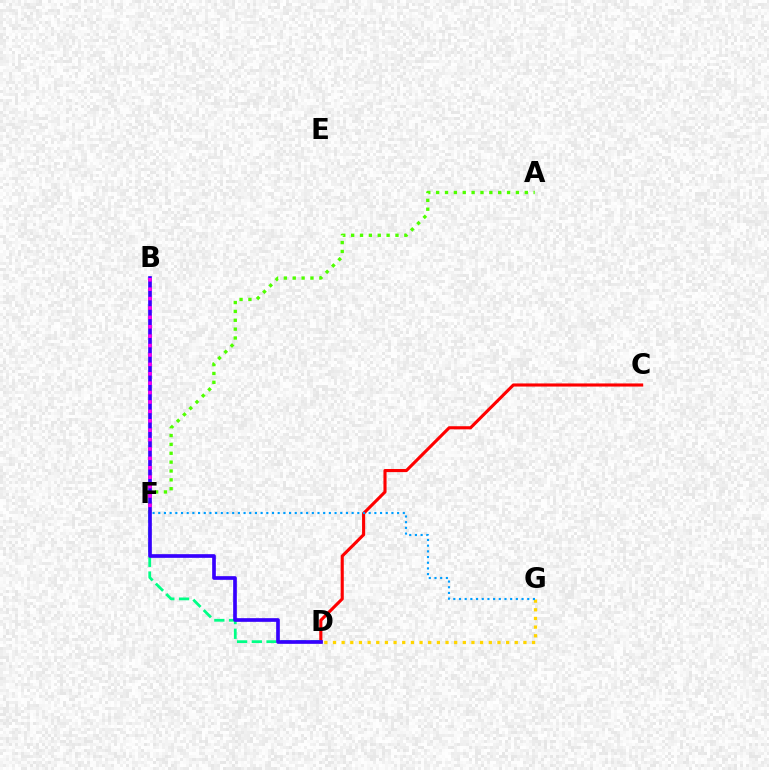{('C', 'D'): [{'color': '#ff0000', 'line_style': 'solid', 'thickness': 2.24}], ('A', 'F'): [{'color': '#4fff00', 'line_style': 'dotted', 'thickness': 2.41}], ('D', 'G'): [{'color': '#ffd500', 'line_style': 'dotted', 'thickness': 2.35}], ('D', 'F'): [{'color': '#00ff86', 'line_style': 'dashed', 'thickness': 2.0}], ('F', 'G'): [{'color': '#009eff', 'line_style': 'dotted', 'thickness': 1.55}], ('B', 'D'): [{'color': '#3700ff', 'line_style': 'solid', 'thickness': 2.64}], ('B', 'F'): [{'color': '#ff00ed', 'line_style': 'dotted', 'thickness': 2.55}]}